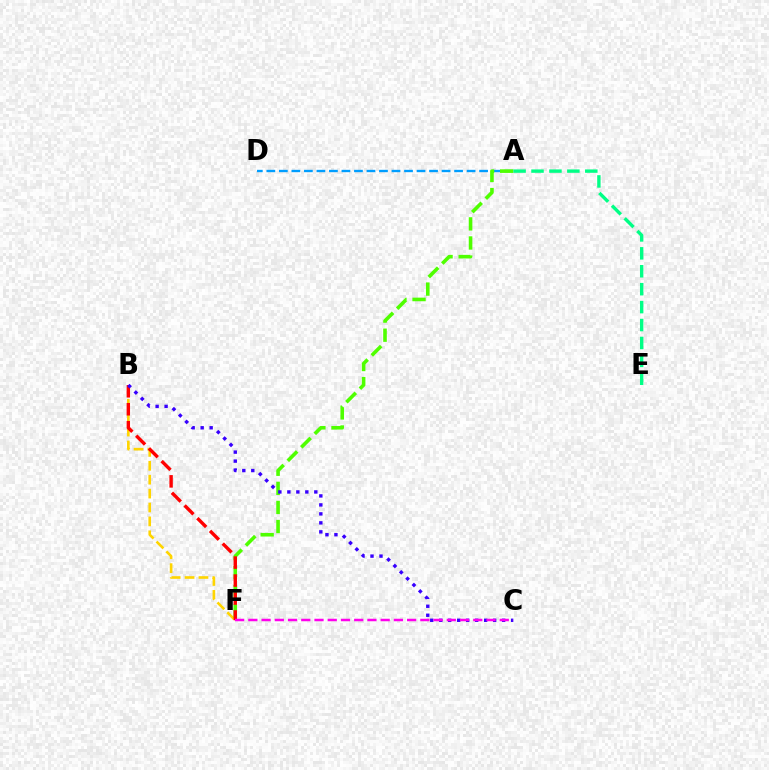{('A', 'D'): [{'color': '#009eff', 'line_style': 'dashed', 'thickness': 1.7}], ('B', 'F'): [{'color': '#ffd500', 'line_style': 'dashed', 'thickness': 1.89}, {'color': '#ff0000', 'line_style': 'dashed', 'thickness': 2.44}], ('A', 'F'): [{'color': '#4fff00', 'line_style': 'dashed', 'thickness': 2.59}], ('A', 'E'): [{'color': '#00ff86', 'line_style': 'dashed', 'thickness': 2.44}], ('B', 'C'): [{'color': '#3700ff', 'line_style': 'dotted', 'thickness': 2.44}], ('C', 'F'): [{'color': '#ff00ed', 'line_style': 'dashed', 'thickness': 1.8}]}